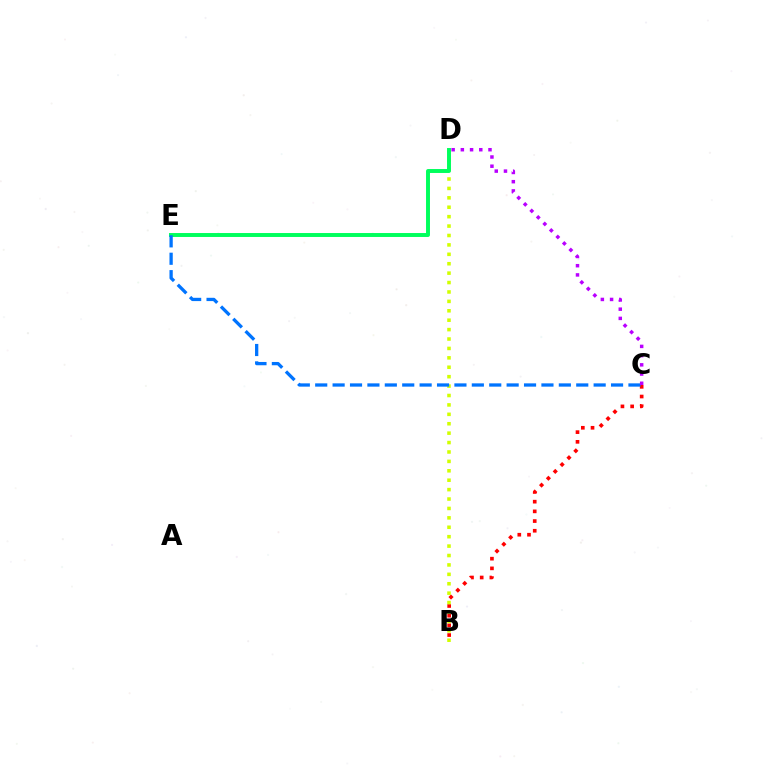{('B', 'C'): [{'color': '#ff0000', 'line_style': 'dotted', 'thickness': 2.63}], ('B', 'D'): [{'color': '#d1ff00', 'line_style': 'dotted', 'thickness': 2.56}], ('D', 'E'): [{'color': '#00ff5c', 'line_style': 'solid', 'thickness': 2.83}], ('C', 'E'): [{'color': '#0074ff', 'line_style': 'dashed', 'thickness': 2.36}], ('C', 'D'): [{'color': '#b900ff', 'line_style': 'dotted', 'thickness': 2.5}]}